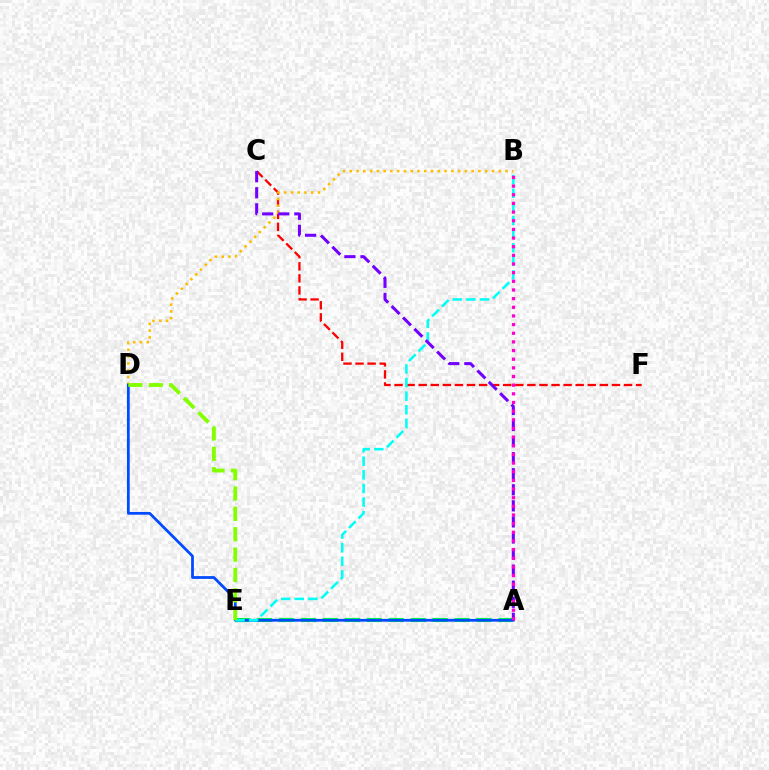{('C', 'F'): [{'color': '#ff0000', 'line_style': 'dashed', 'thickness': 1.64}], ('A', 'E'): [{'color': '#00ff39', 'line_style': 'dashed', 'thickness': 2.98}], ('B', 'D'): [{'color': '#ffbd00', 'line_style': 'dotted', 'thickness': 1.84}], ('A', 'D'): [{'color': '#004bff', 'line_style': 'solid', 'thickness': 1.99}], ('B', 'E'): [{'color': '#00fff6', 'line_style': 'dashed', 'thickness': 1.85}], ('A', 'C'): [{'color': '#7200ff', 'line_style': 'dashed', 'thickness': 2.18}], ('A', 'B'): [{'color': '#ff00cf', 'line_style': 'dotted', 'thickness': 2.35}], ('D', 'E'): [{'color': '#84ff00', 'line_style': 'dashed', 'thickness': 2.77}]}